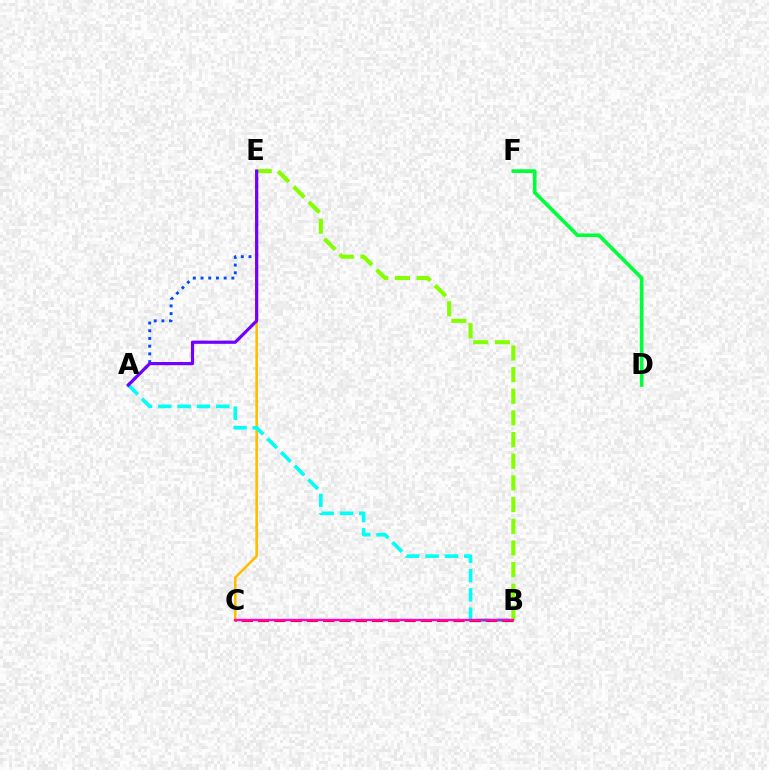{('C', 'E'): [{'color': '#ffbd00', 'line_style': 'solid', 'thickness': 1.86}], ('B', 'E'): [{'color': '#84ff00', 'line_style': 'dashed', 'thickness': 2.94}], ('A', 'E'): [{'color': '#004bff', 'line_style': 'dotted', 'thickness': 2.09}, {'color': '#7200ff', 'line_style': 'solid', 'thickness': 2.3}], ('A', 'B'): [{'color': '#00fff6', 'line_style': 'dashed', 'thickness': 2.62}], ('B', 'C'): [{'color': '#ff0000', 'line_style': 'dashed', 'thickness': 2.21}, {'color': '#ff00cf', 'line_style': 'solid', 'thickness': 1.64}], ('D', 'F'): [{'color': '#00ff39', 'line_style': 'solid', 'thickness': 2.65}]}